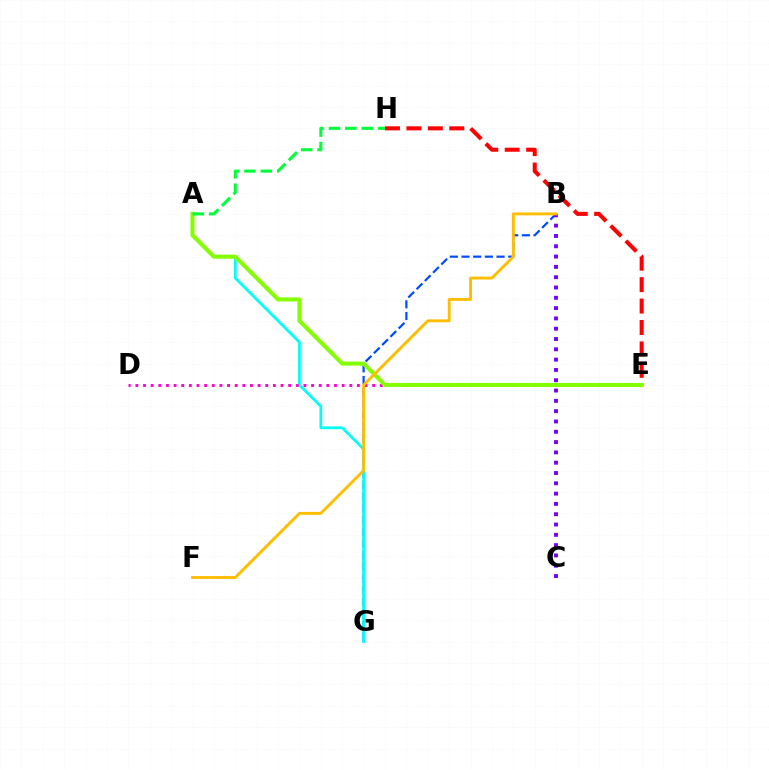{('E', 'H'): [{'color': '#ff0000', 'line_style': 'dashed', 'thickness': 2.91}], ('B', 'G'): [{'color': '#004bff', 'line_style': 'dashed', 'thickness': 1.59}], ('A', 'G'): [{'color': '#00fff6', 'line_style': 'solid', 'thickness': 1.99}], ('D', 'E'): [{'color': '#ff00cf', 'line_style': 'dotted', 'thickness': 2.08}], ('A', 'E'): [{'color': '#84ff00', 'line_style': 'solid', 'thickness': 2.93}], ('B', 'C'): [{'color': '#7200ff', 'line_style': 'dotted', 'thickness': 2.8}], ('B', 'F'): [{'color': '#ffbd00', 'line_style': 'solid', 'thickness': 2.07}], ('A', 'H'): [{'color': '#00ff39', 'line_style': 'dashed', 'thickness': 2.23}]}